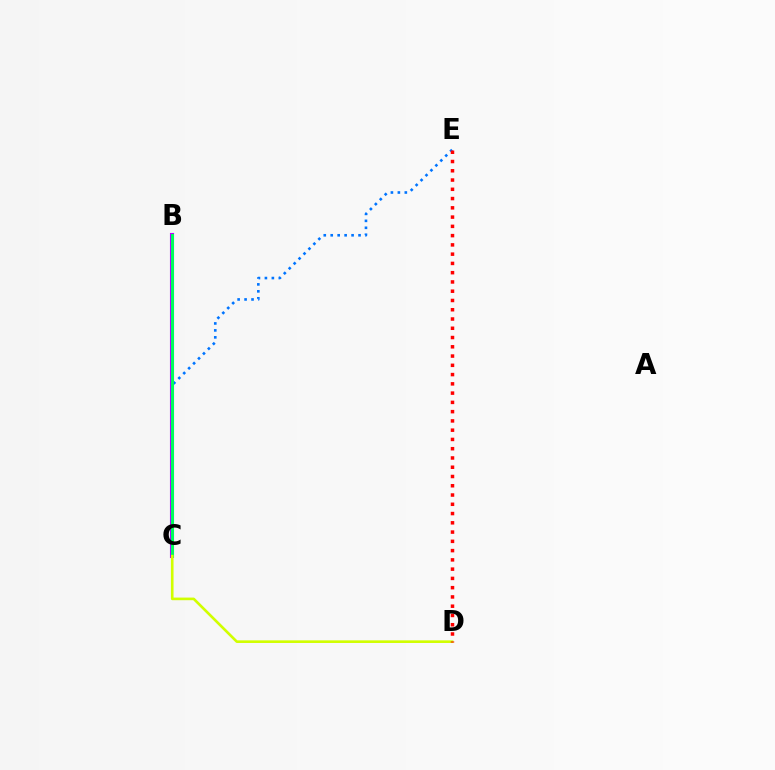{('B', 'C'): [{'color': '#b900ff', 'line_style': 'solid', 'thickness': 2.95}, {'color': '#00ff5c', 'line_style': 'solid', 'thickness': 2.14}], ('C', 'E'): [{'color': '#0074ff', 'line_style': 'dotted', 'thickness': 1.89}], ('C', 'D'): [{'color': '#d1ff00', 'line_style': 'solid', 'thickness': 1.89}], ('D', 'E'): [{'color': '#ff0000', 'line_style': 'dotted', 'thickness': 2.52}]}